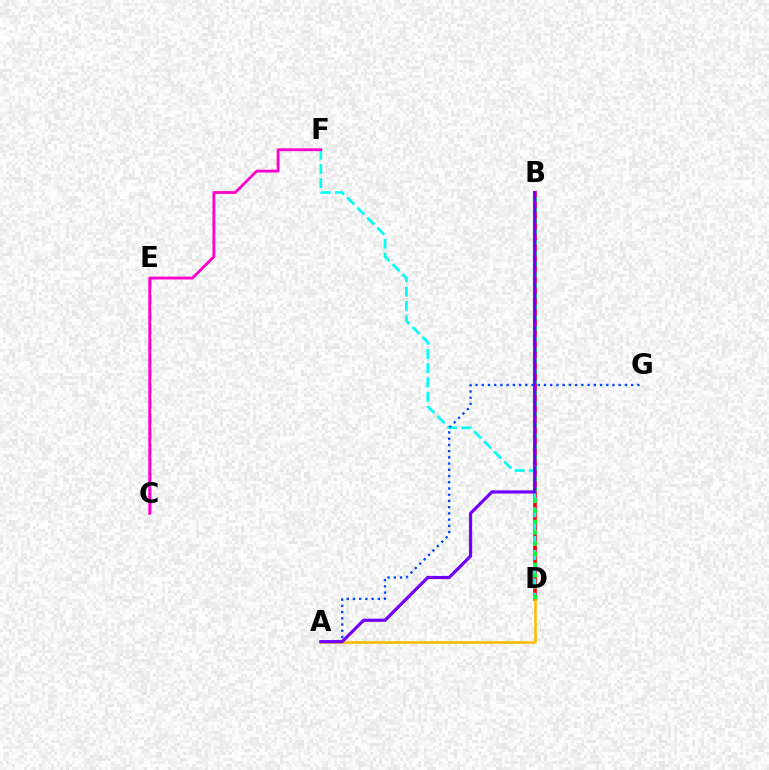{('B', 'D'): [{'color': '#ff0000', 'line_style': 'solid', 'thickness': 2.59}, {'color': '#00ff39', 'line_style': 'dotted', 'thickness': 2.92}], ('A', 'D'): [{'color': '#ffbd00', 'line_style': 'solid', 'thickness': 1.85}], ('C', 'E'): [{'color': '#84ff00', 'line_style': 'dashed', 'thickness': 2.03}], ('D', 'F'): [{'color': '#00fff6', 'line_style': 'dashed', 'thickness': 1.93}], ('A', 'G'): [{'color': '#004bff', 'line_style': 'dotted', 'thickness': 1.69}], ('A', 'B'): [{'color': '#7200ff', 'line_style': 'solid', 'thickness': 2.3}], ('C', 'F'): [{'color': '#ff00cf', 'line_style': 'solid', 'thickness': 2.03}]}